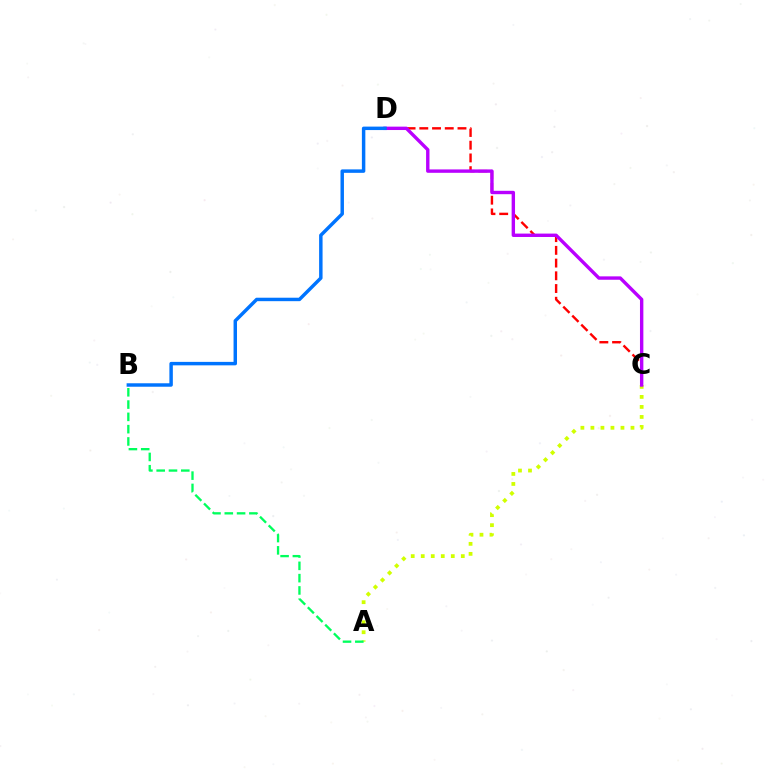{('C', 'D'): [{'color': '#ff0000', 'line_style': 'dashed', 'thickness': 1.73}, {'color': '#b900ff', 'line_style': 'solid', 'thickness': 2.44}], ('A', 'C'): [{'color': '#d1ff00', 'line_style': 'dotted', 'thickness': 2.72}], ('B', 'D'): [{'color': '#0074ff', 'line_style': 'solid', 'thickness': 2.49}], ('A', 'B'): [{'color': '#00ff5c', 'line_style': 'dashed', 'thickness': 1.67}]}